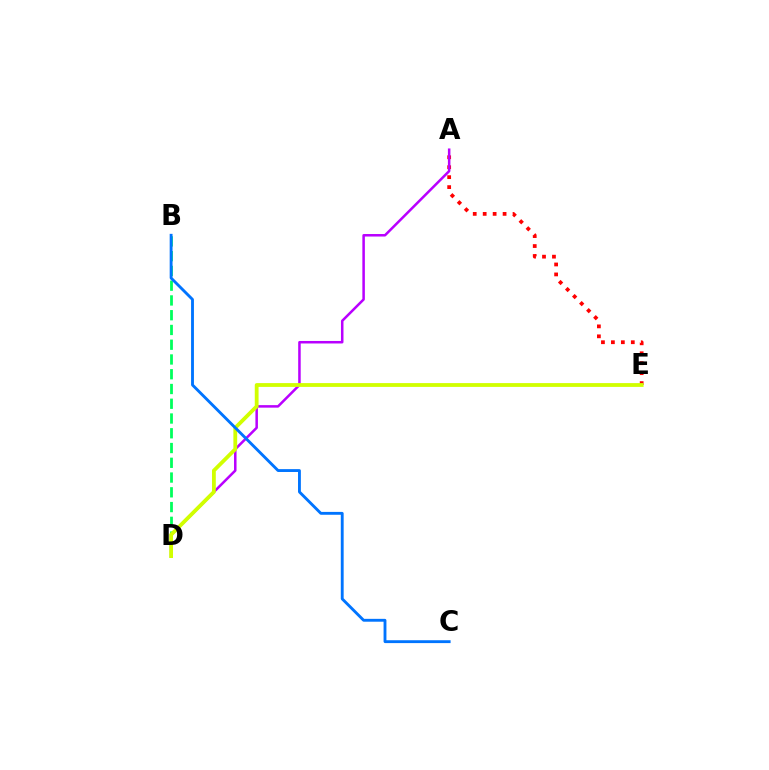{('A', 'E'): [{'color': '#ff0000', 'line_style': 'dotted', 'thickness': 2.7}], ('A', 'D'): [{'color': '#b900ff', 'line_style': 'solid', 'thickness': 1.81}], ('B', 'D'): [{'color': '#00ff5c', 'line_style': 'dashed', 'thickness': 2.01}], ('D', 'E'): [{'color': '#d1ff00', 'line_style': 'solid', 'thickness': 2.74}], ('B', 'C'): [{'color': '#0074ff', 'line_style': 'solid', 'thickness': 2.06}]}